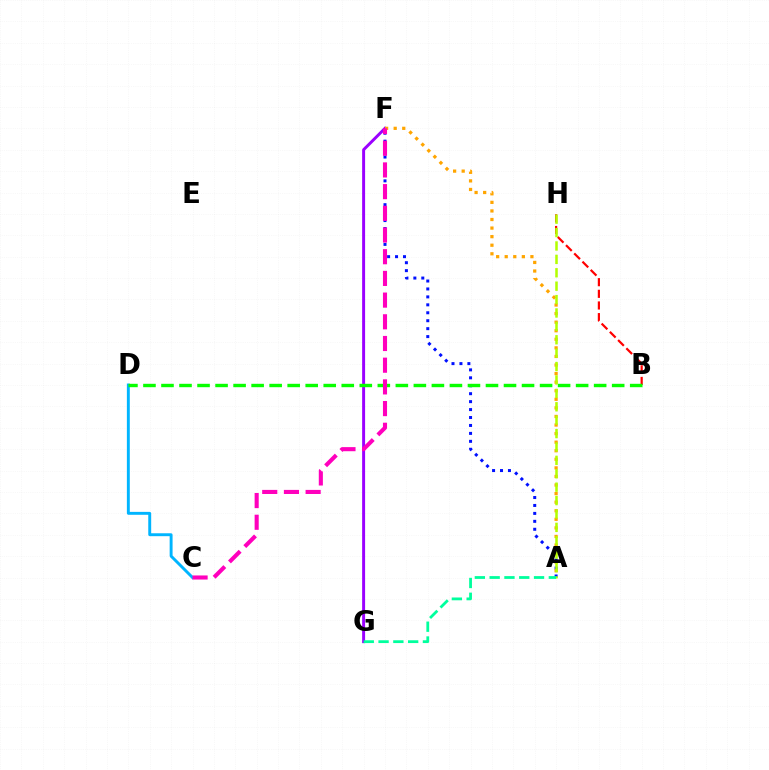{('A', 'F'): [{'color': '#0010ff', 'line_style': 'dotted', 'thickness': 2.16}, {'color': '#ffa500', 'line_style': 'dotted', 'thickness': 2.33}], ('B', 'H'): [{'color': '#ff0000', 'line_style': 'dashed', 'thickness': 1.58}], ('F', 'G'): [{'color': '#9b00ff', 'line_style': 'solid', 'thickness': 2.13}], ('C', 'D'): [{'color': '#00b5ff', 'line_style': 'solid', 'thickness': 2.1}], ('B', 'D'): [{'color': '#08ff00', 'line_style': 'dashed', 'thickness': 2.45}], ('A', 'H'): [{'color': '#b3ff00', 'line_style': 'dashed', 'thickness': 1.82}], ('A', 'G'): [{'color': '#00ff9d', 'line_style': 'dashed', 'thickness': 2.01}], ('C', 'F'): [{'color': '#ff00bd', 'line_style': 'dashed', 'thickness': 2.95}]}